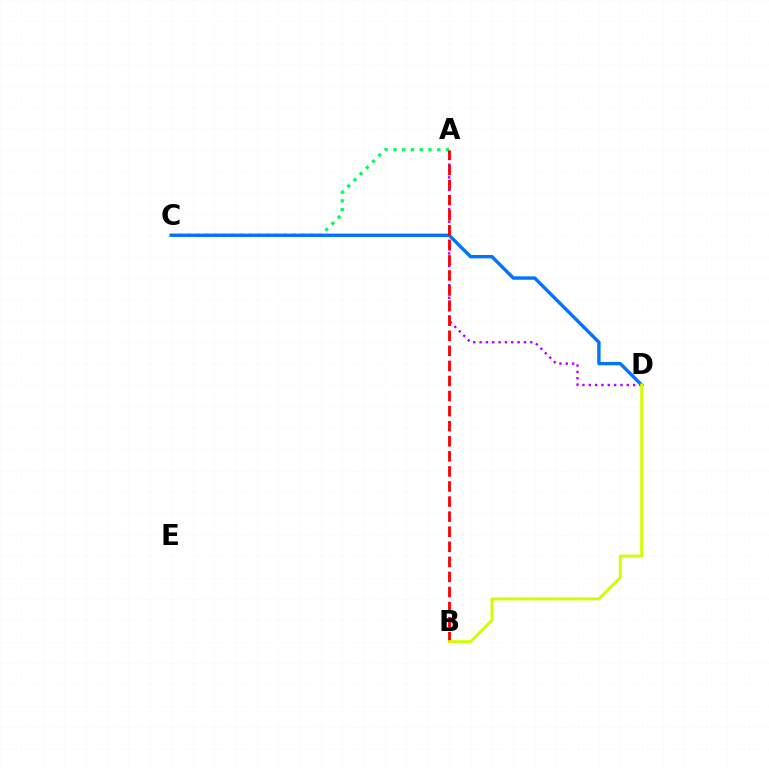{('A', 'C'): [{'color': '#00ff5c', 'line_style': 'dotted', 'thickness': 2.38}], ('A', 'D'): [{'color': '#b900ff', 'line_style': 'dotted', 'thickness': 1.72}], ('C', 'D'): [{'color': '#0074ff', 'line_style': 'solid', 'thickness': 2.43}], ('A', 'B'): [{'color': '#ff0000', 'line_style': 'dashed', 'thickness': 2.05}], ('B', 'D'): [{'color': '#d1ff00', 'line_style': 'solid', 'thickness': 2.12}]}